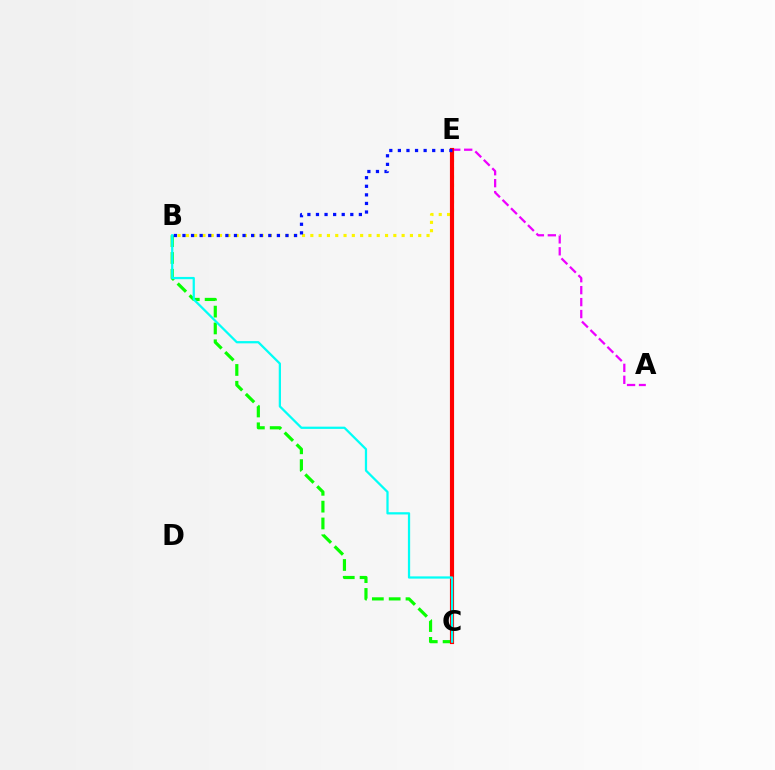{('B', 'C'): [{'color': '#08ff00', 'line_style': 'dashed', 'thickness': 2.29}, {'color': '#00fff6', 'line_style': 'solid', 'thickness': 1.62}], ('B', 'E'): [{'color': '#fcf500', 'line_style': 'dotted', 'thickness': 2.26}, {'color': '#0010ff', 'line_style': 'dotted', 'thickness': 2.33}], ('A', 'E'): [{'color': '#ee00ff', 'line_style': 'dashed', 'thickness': 1.62}], ('C', 'E'): [{'color': '#ff0000', 'line_style': 'solid', 'thickness': 2.98}]}